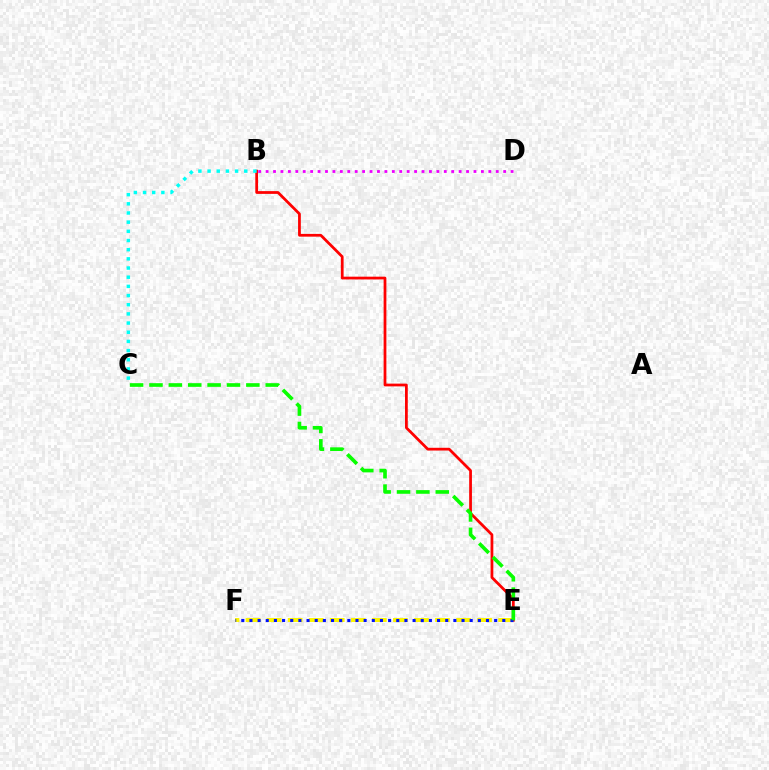{('E', 'F'): [{'color': '#fcf500', 'line_style': 'dashed', 'thickness': 2.86}, {'color': '#0010ff', 'line_style': 'dotted', 'thickness': 2.22}], ('B', 'E'): [{'color': '#ff0000', 'line_style': 'solid', 'thickness': 1.98}], ('B', 'D'): [{'color': '#ee00ff', 'line_style': 'dotted', 'thickness': 2.02}], ('C', 'E'): [{'color': '#08ff00', 'line_style': 'dashed', 'thickness': 2.63}], ('B', 'C'): [{'color': '#00fff6', 'line_style': 'dotted', 'thickness': 2.49}]}